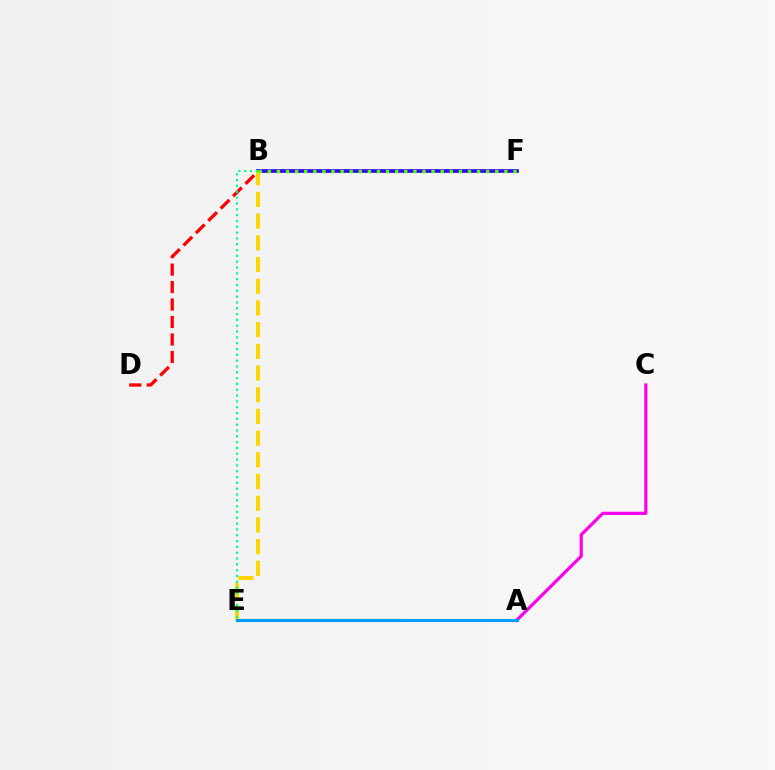{('A', 'C'): [{'color': '#ff00ed', 'line_style': 'solid', 'thickness': 2.3}], ('B', 'F'): [{'color': '#3700ff', 'line_style': 'solid', 'thickness': 2.66}, {'color': '#4fff00', 'line_style': 'dotted', 'thickness': 2.47}], ('B', 'D'): [{'color': '#ff0000', 'line_style': 'dashed', 'thickness': 2.37}], ('B', 'E'): [{'color': '#ffd500', 'line_style': 'dashed', 'thickness': 2.95}, {'color': '#00ff86', 'line_style': 'dotted', 'thickness': 1.58}], ('A', 'E'): [{'color': '#009eff', 'line_style': 'solid', 'thickness': 2.26}]}